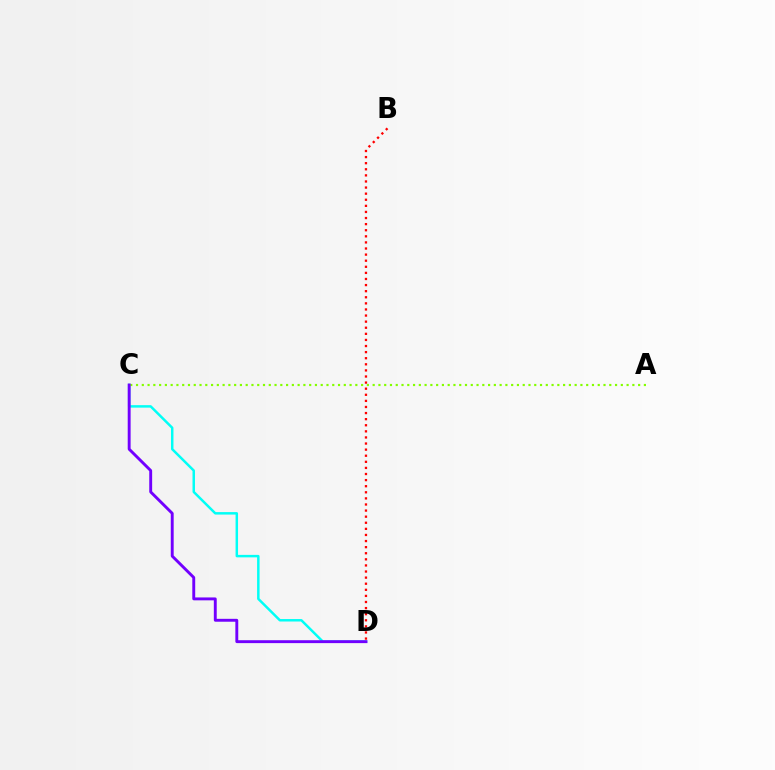{('C', 'D'): [{'color': '#00fff6', 'line_style': 'solid', 'thickness': 1.78}, {'color': '#7200ff', 'line_style': 'solid', 'thickness': 2.09}], ('B', 'D'): [{'color': '#ff0000', 'line_style': 'dotted', 'thickness': 1.66}], ('A', 'C'): [{'color': '#84ff00', 'line_style': 'dotted', 'thickness': 1.57}]}